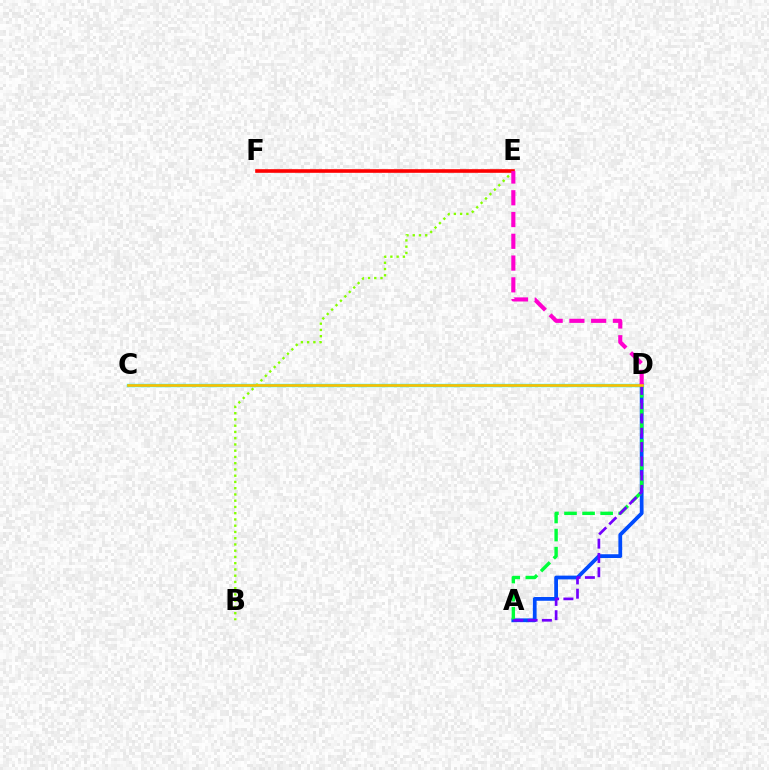{('C', 'D'): [{'color': '#00fff6', 'line_style': 'solid', 'thickness': 2.41}, {'color': '#ffbd00', 'line_style': 'solid', 'thickness': 1.91}], ('B', 'E'): [{'color': '#84ff00', 'line_style': 'dotted', 'thickness': 1.7}], ('A', 'D'): [{'color': '#004bff', 'line_style': 'solid', 'thickness': 2.71}, {'color': '#00ff39', 'line_style': 'dashed', 'thickness': 2.45}, {'color': '#7200ff', 'line_style': 'dashed', 'thickness': 1.94}], ('E', 'F'): [{'color': '#ff0000', 'line_style': 'solid', 'thickness': 2.61}], ('D', 'E'): [{'color': '#ff00cf', 'line_style': 'dashed', 'thickness': 2.96}]}